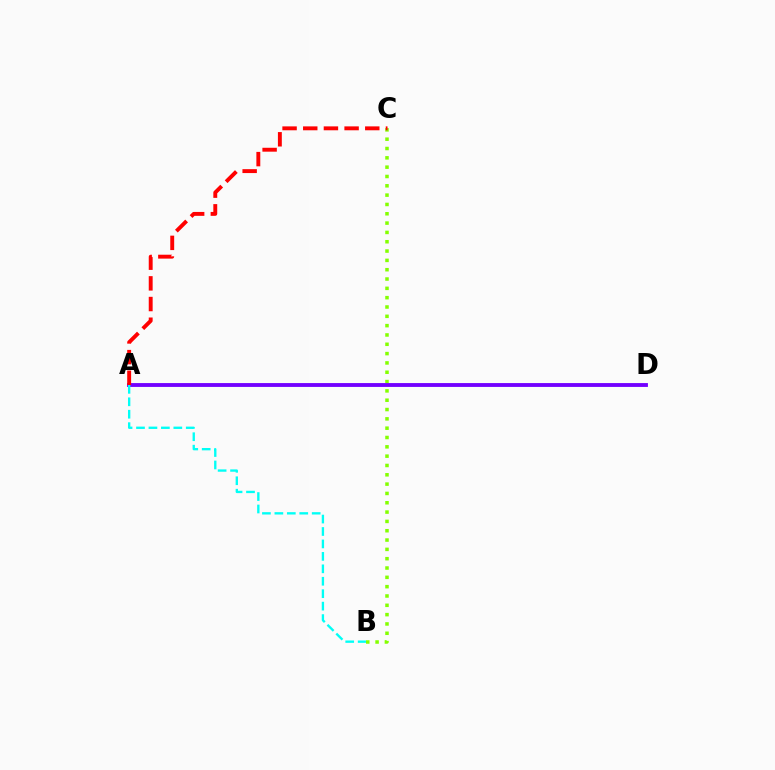{('B', 'C'): [{'color': '#84ff00', 'line_style': 'dotted', 'thickness': 2.53}], ('A', 'D'): [{'color': '#7200ff', 'line_style': 'solid', 'thickness': 2.77}], ('A', 'B'): [{'color': '#00fff6', 'line_style': 'dashed', 'thickness': 1.69}], ('A', 'C'): [{'color': '#ff0000', 'line_style': 'dashed', 'thickness': 2.81}]}